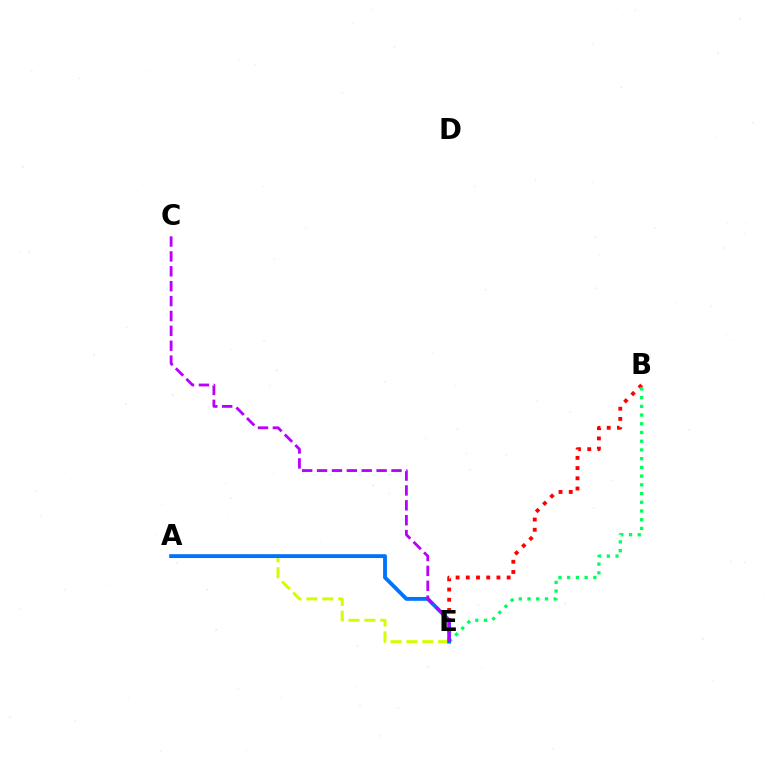{('B', 'E'): [{'color': '#ff0000', 'line_style': 'dotted', 'thickness': 2.78}, {'color': '#00ff5c', 'line_style': 'dotted', 'thickness': 2.37}], ('A', 'E'): [{'color': '#d1ff00', 'line_style': 'dashed', 'thickness': 2.15}, {'color': '#0074ff', 'line_style': 'solid', 'thickness': 2.77}], ('C', 'E'): [{'color': '#b900ff', 'line_style': 'dashed', 'thickness': 2.02}]}